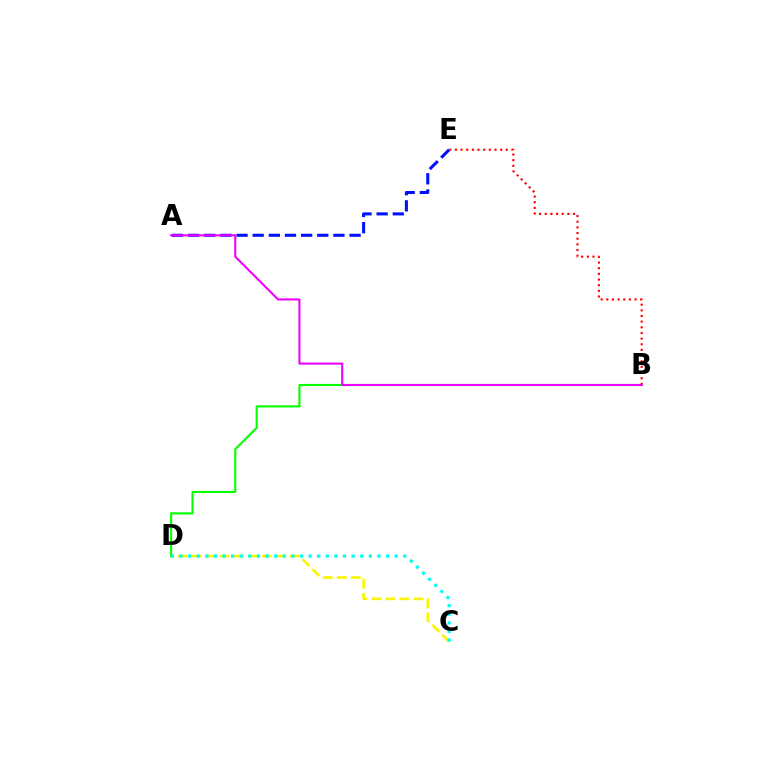{('C', 'D'): [{'color': '#fcf500', 'line_style': 'dashed', 'thickness': 1.9}, {'color': '#00fff6', 'line_style': 'dotted', 'thickness': 2.34}], ('A', 'E'): [{'color': '#0010ff', 'line_style': 'dashed', 'thickness': 2.19}], ('B', 'E'): [{'color': '#ff0000', 'line_style': 'dotted', 'thickness': 1.54}], ('B', 'D'): [{'color': '#08ff00', 'line_style': 'solid', 'thickness': 1.53}], ('A', 'B'): [{'color': '#ee00ff', 'line_style': 'solid', 'thickness': 1.5}]}